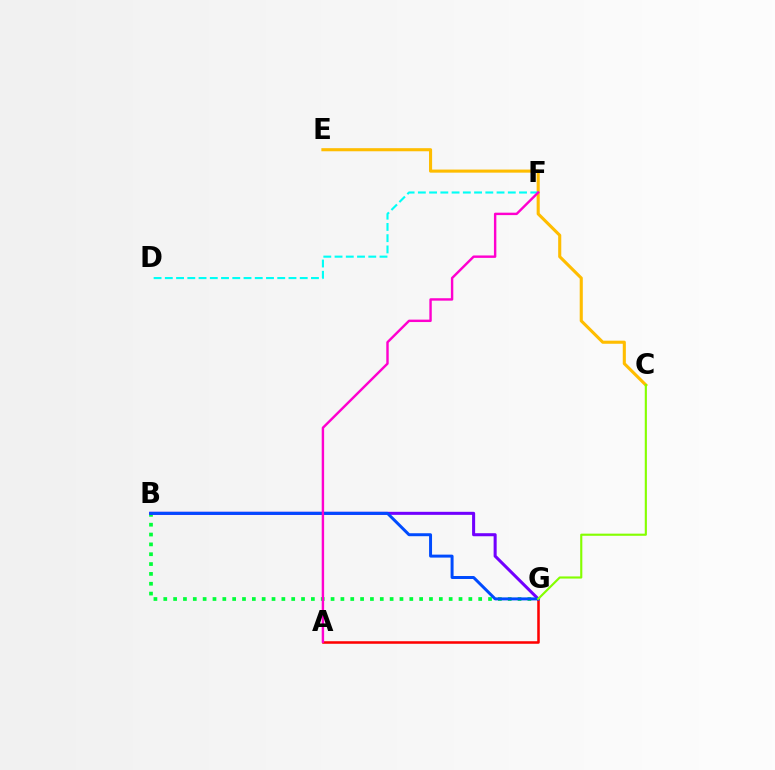{('B', 'G'): [{'color': '#00ff39', 'line_style': 'dotted', 'thickness': 2.67}, {'color': '#7200ff', 'line_style': 'solid', 'thickness': 2.19}, {'color': '#004bff', 'line_style': 'solid', 'thickness': 2.14}], ('C', 'E'): [{'color': '#ffbd00', 'line_style': 'solid', 'thickness': 2.23}], ('A', 'G'): [{'color': '#ff0000', 'line_style': 'solid', 'thickness': 1.83}], ('D', 'F'): [{'color': '#00fff6', 'line_style': 'dashed', 'thickness': 1.53}], ('A', 'F'): [{'color': '#ff00cf', 'line_style': 'solid', 'thickness': 1.74}], ('C', 'G'): [{'color': '#84ff00', 'line_style': 'solid', 'thickness': 1.54}]}